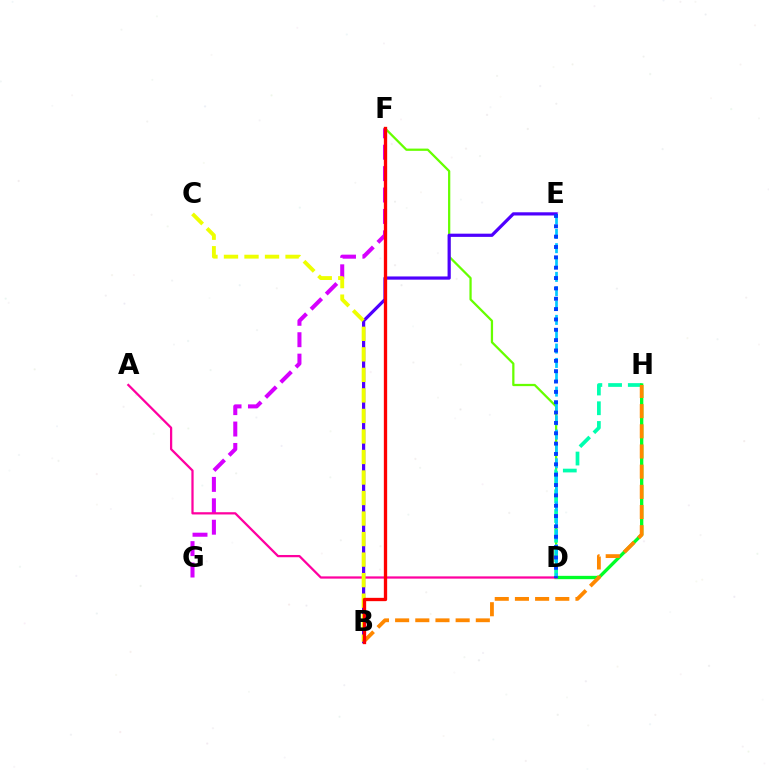{('F', 'G'): [{'color': '#d600ff', 'line_style': 'dashed', 'thickness': 2.91}], ('D', 'F'): [{'color': '#66ff00', 'line_style': 'solid', 'thickness': 1.62}], ('D', 'H'): [{'color': '#00ffaf', 'line_style': 'dashed', 'thickness': 2.68}, {'color': '#00ff27', 'line_style': 'solid', 'thickness': 2.39}], ('D', 'E'): [{'color': '#00c7ff', 'line_style': 'dashed', 'thickness': 1.95}, {'color': '#003fff', 'line_style': 'dotted', 'thickness': 2.81}], ('A', 'D'): [{'color': '#ff00a0', 'line_style': 'solid', 'thickness': 1.62}], ('B', 'E'): [{'color': '#4f00ff', 'line_style': 'solid', 'thickness': 2.31}], ('B', 'C'): [{'color': '#eeff00', 'line_style': 'dashed', 'thickness': 2.79}], ('B', 'H'): [{'color': '#ff8800', 'line_style': 'dashed', 'thickness': 2.74}], ('B', 'F'): [{'color': '#ff0000', 'line_style': 'solid', 'thickness': 2.38}]}